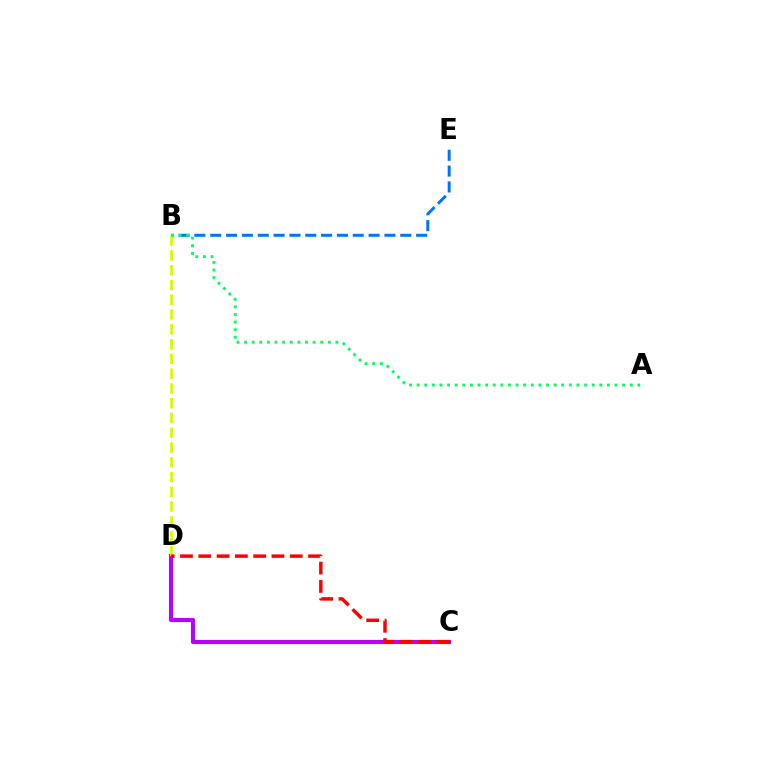{('C', 'D'): [{'color': '#b900ff', 'line_style': 'solid', 'thickness': 2.97}, {'color': '#ff0000', 'line_style': 'dashed', 'thickness': 2.49}], ('B', 'E'): [{'color': '#0074ff', 'line_style': 'dashed', 'thickness': 2.15}], ('B', 'D'): [{'color': '#d1ff00', 'line_style': 'dashed', 'thickness': 2.01}], ('A', 'B'): [{'color': '#00ff5c', 'line_style': 'dotted', 'thickness': 2.07}]}